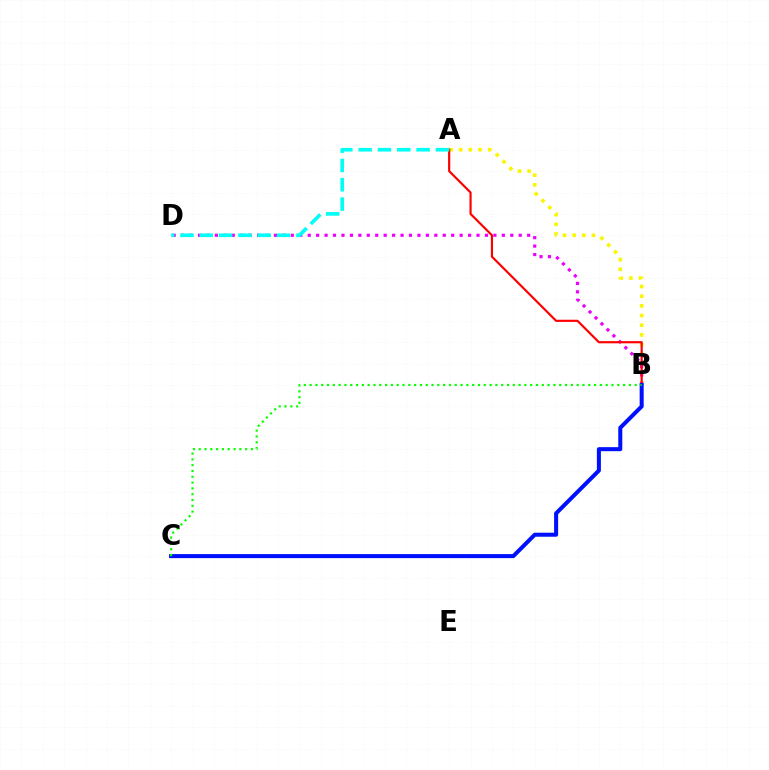{('A', 'B'): [{'color': '#fcf500', 'line_style': 'dotted', 'thickness': 2.63}, {'color': '#ff0000', 'line_style': 'solid', 'thickness': 1.57}], ('B', 'D'): [{'color': '#ee00ff', 'line_style': 'dotted', 'thickness': 2.29}], ('A', 'D'): [{'color': '#00fff6', 'line_style': 'dashed', 'thickness': 2.63}], ('B', 'C'): [{'color': '#0010ff', 'line_style': 'solid', 'thickness': 2.9}, {'color': '#08ff00', 'line_style': 'dotted', 'thickness': 1.58}]}